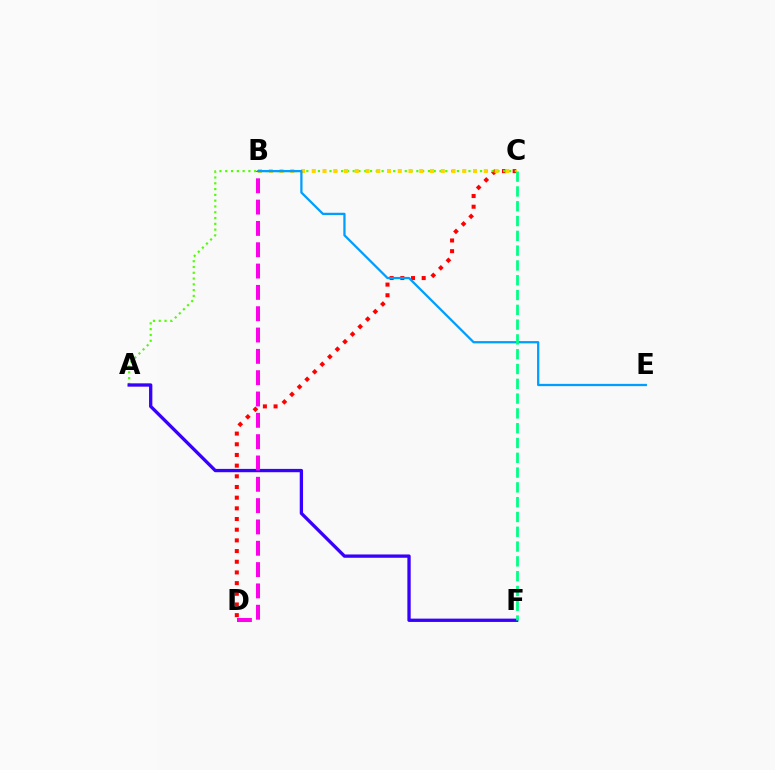{('C', 'D'): [{'color': '#ff0000', 'line_style': 'dotted', 'thickness': 2.9}], ('A', 'C'): [{'color': '#4fff00', 'line_style': 'dotted', 'thickness': 1.57}], ('A', 'F'): [{'color': '#3700ff', 'line_style': 'solid', 'thickness': 2.38}], ('B', 'D'): [{'color': '#ff00ed', 'line_style': 'dashed', 'thickness': 2.9}], ('B', 'C'): [{'color': '#ffd500', 'line_style': 'dotted', 'thickness': 2.92}], ('B', 'E'): [{'color': '#009eff', 'line_style': 'solid', 'thickness': 1.63}], ('C', 'F'): [{'color': '#00ff86', 'line_style': 'dashed', 'thickness': 2.01}]}